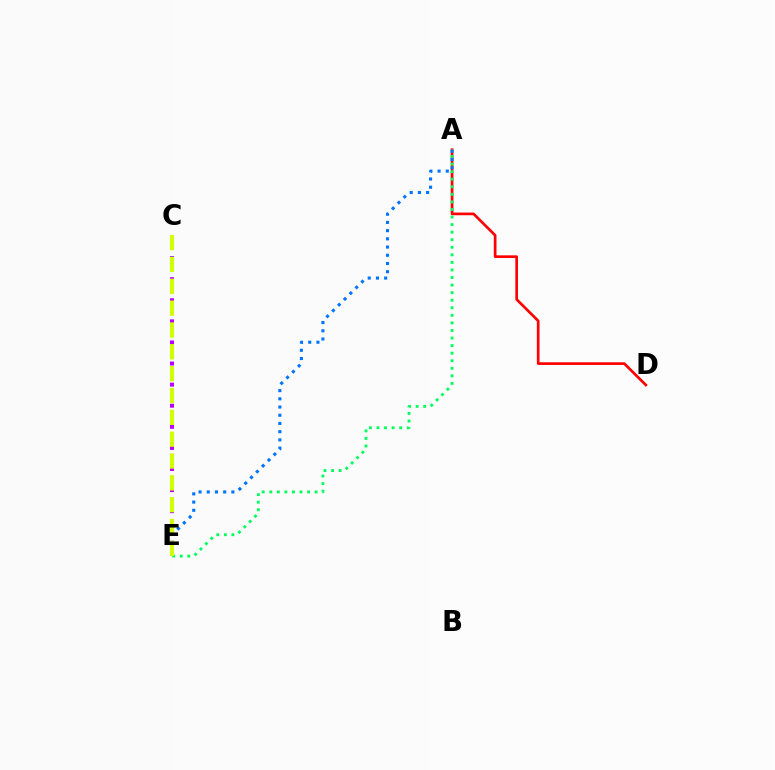{('A', 'D'): [{'color': '#ff0000', 'line_style': 'solid', 'thickness': 1.92}], ('A', 'E'): [{'color': '#00ff5c', 'line_style': 'dotted', 'thickness': 2.05}, {'color': '#0074ff', 'line_style': 'dotted', 'thickness': 2.23}], ('C', 'E'): [{'color': '#b900ff', 'line_style': 'dotted', 'thickness': 2.87}, {'color': '#d1ff00', 'line_style': 'dashed', 'thickness': 2.97}]}